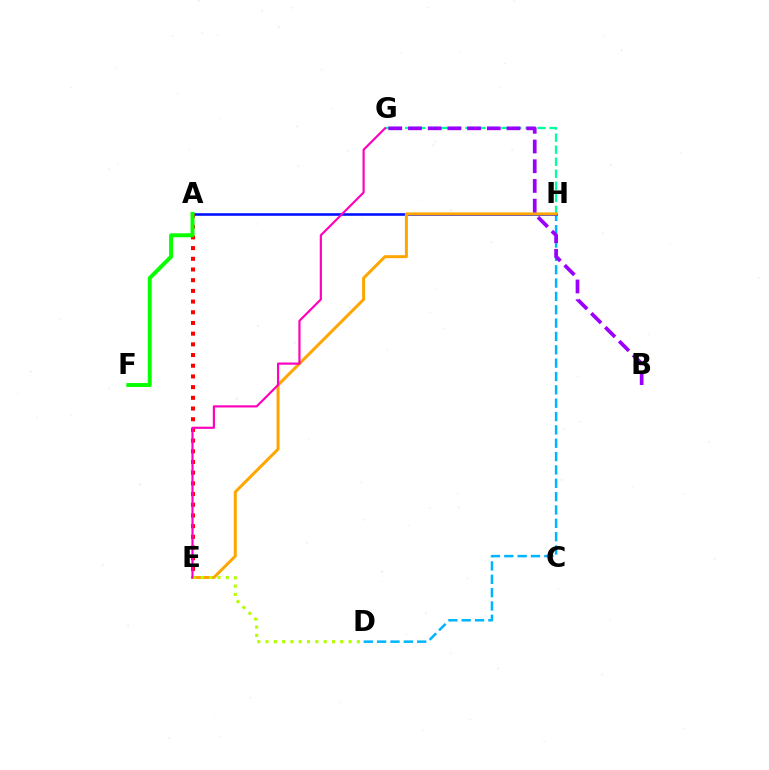{('G', 'H'): [{'color': '#00ff9d', 'line_style': 'dashed', 'thickness': 1.63}], ('D', 'H'): [{'color': '#00b5ff', 'line_style': 'dashed', 'thickness': 1.81}], ('A', 'H'): [{'color': '#0010ff', 'line_style': 'solid', 'thickness': 1.87}], ('E', 'H'): [{'color': '#ffa500', 'line_style': 'solid', 'thickness': 2.14}], ('A', 'E'): [{'color': '#ff0000', 'line_style': 'dotted', 'thickness': 2.91}], ('A', 'F'): [{'color': '#08ff00', 'line_style': 'solid', 'thickness': 2.85}], ('B', 'G'): [{'color': '#9b00ff', 'line_style': 'dashed', 'thickness': 2.68}], ('D', 'E'): [{'color': '#b3ff00', 'line_style': 'dotted', 'thickness': 2.26}], ('E', 'G'): [{'color': '#ff00bd', 'line_style': 'solid', 'thickness': 1.56}]}